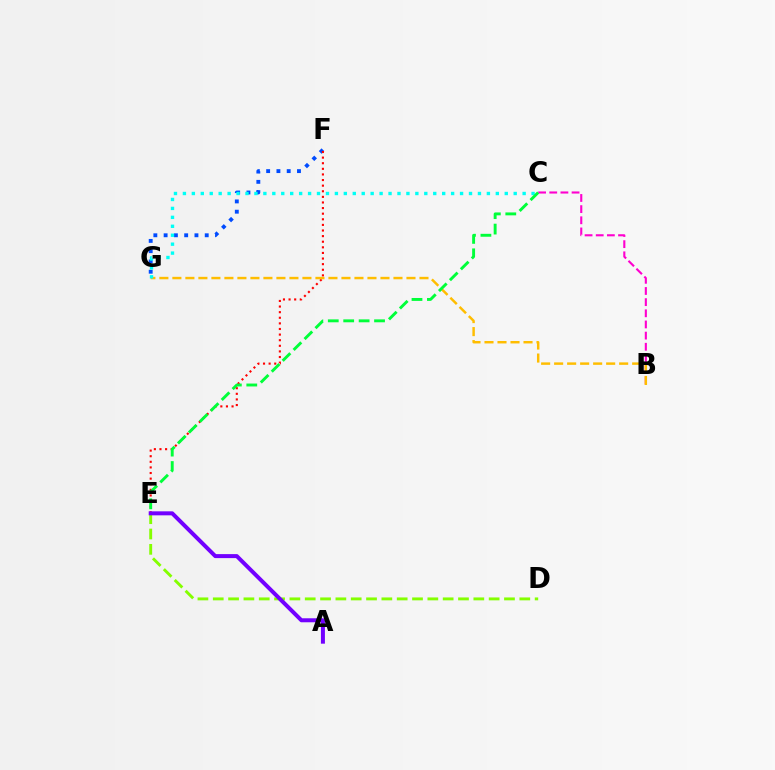{('F', 'G'): [{'color': '#004bff', 'line_style': 'dotted', 'thickness': 2.79}], ('E', 'F'): [{'color': '#ff0000', 'line_style': 'dotted', 'thickness': 1.52}], ('D', 'E'): [{'color': '#84ff00', 'line_style': 'dashed', 'thickness': 2.08}], ('B', 'C'): [{'color': '#ff00cf', 'line_style': 'dashed', 'thickness': 1.52}], ('B', 'G'): [{'color': '#ffbd00', 'line_style': 'dashed', 'thickness': 1.77}], ('C', 'G'): [{'color': '#00fff6', 'line_style': 'dotted', 'thickness': 2.43}], ('C', 'E'): [{'color': '#00ff39', 'line_style': 'dashed', 'thickness': 2.1}], ('A', 'E'): [{'color': '#7200ff', 'line_style': 'solid', 'thickness': 2.88}]}